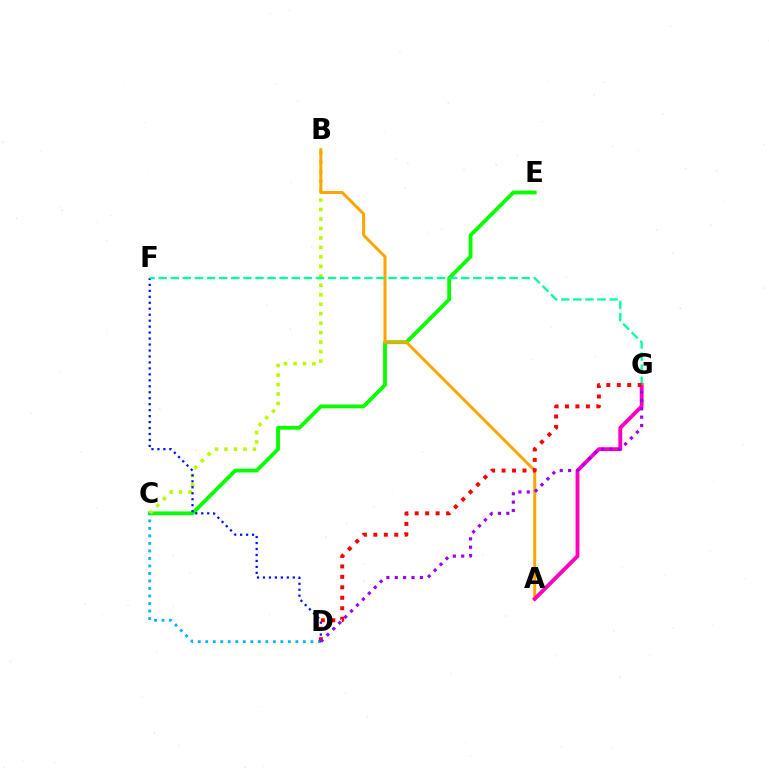{('C', 'E'): [{'color': '#08ff00', 'line_style': 'solid', 'thickness': 2.76}], ('B', 'C'): [{'color': '#b3ff00', 'line_style': 'dotted', 'thickness': 2.57}], ('A', 'B'): [{'color': '#ffa500', 'line_style': 'solid', 'thickness': 2.16}], ('C', 'D'): [{'color': '#00b5ff', 'line_style': 'dotted', 'thickness': 2.04}], ('D', 'F'): [{'color': '#0010ff', 'line_style': 'dotted', 'thickness': 1.62}], ('A', 'G'): [{'color': '#ff00bd', 'line_style': 'solid', 'thickness': 2.77}], ('F', 'G'): [{'color': '#00ff9d', 'line_style': 'dashed', 'thickness': 1.64}], ('D', 'G'): [{'color': '#ff0000', 'line_style': 'dotted', 'thickness': 2.84}, {'color': '#9b00ff', 'line_style': 'dotted', 'thickness': 2.27}]}